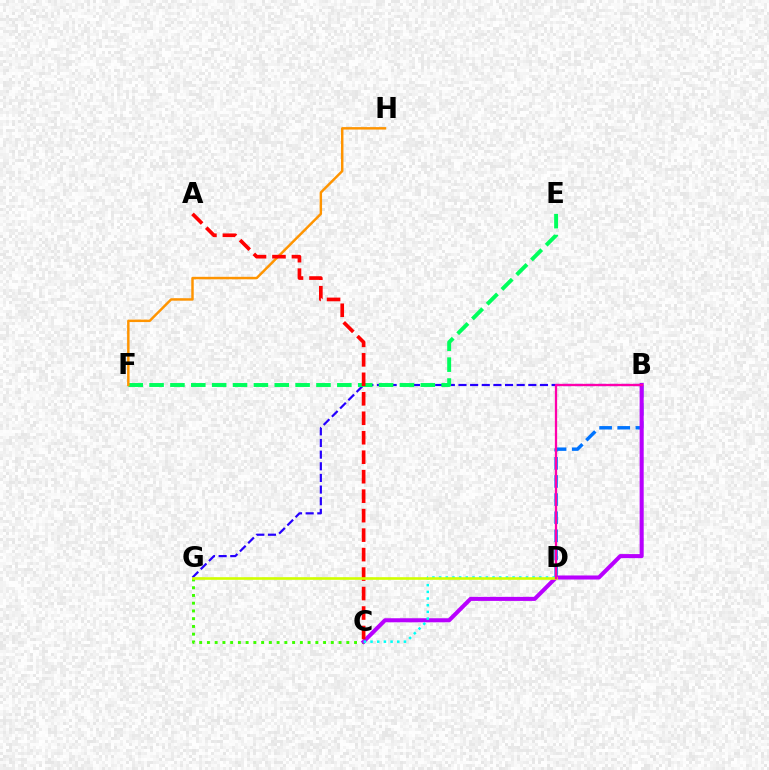{('B', 'D'): [{'color': '#0074ff', 'line_style': 'dashed', 'thickness': 2.46}, {'color': '#ff00ac', 'line_style': 'solid', 'thickness': 1.64}], ('C', 'G'): [{'color': '#3dff00', 'line_style': 'dotted', 'thickness': 2.1}], ('B', 'C'): [{'color': '#b900ff', 'line_style': 'solid', 'thickness': 2.92}], ('B', 'G'): [{'color': '#2500ff', 'line_style': 'dashed', 'thickness': 1.58}], ('E', 'F'): [{'color': '#00ff5c', 'line_style': 'dashed', 'thickness': 2.83}], ('F', 'H'): [{'color': '#ff9400', 'line_style': 'solid', 'thickness': 1.77}], ('A', 'C'): [{'color': '#ff0000', 'line_style': 'dashed', 'thickness': 2.65}], ('C', 'D'): [{'color': '#00fff6', 'line_style': 'dotted', 'thickness': 1.81}], ('D', 'G'): [{'color': '#d1ff00', 'line_style': 'solid', 'thickness': 1.89}]}